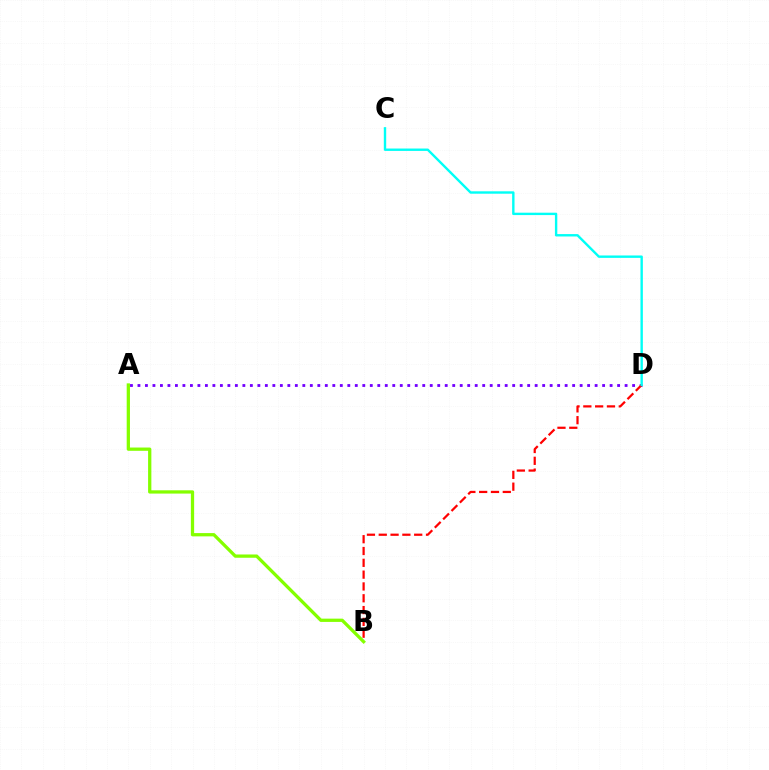{('A', 'D'): [{'color': '#7200ff', 'line_style': 'dotted', 'thickness': 2.04}], ('B', 'D'): [{'color': '#ff0000', 'line_style': 'dashed', 'thickness': 1.6}], ('C', 'D'): [{'color': '#00fff6', 'line_style': 'solid', 'thickness': 1.72}], ('A', 'B'): [{'color': '#84ff00', 'line_style': 'solid', 'thickness': 2.36}]}